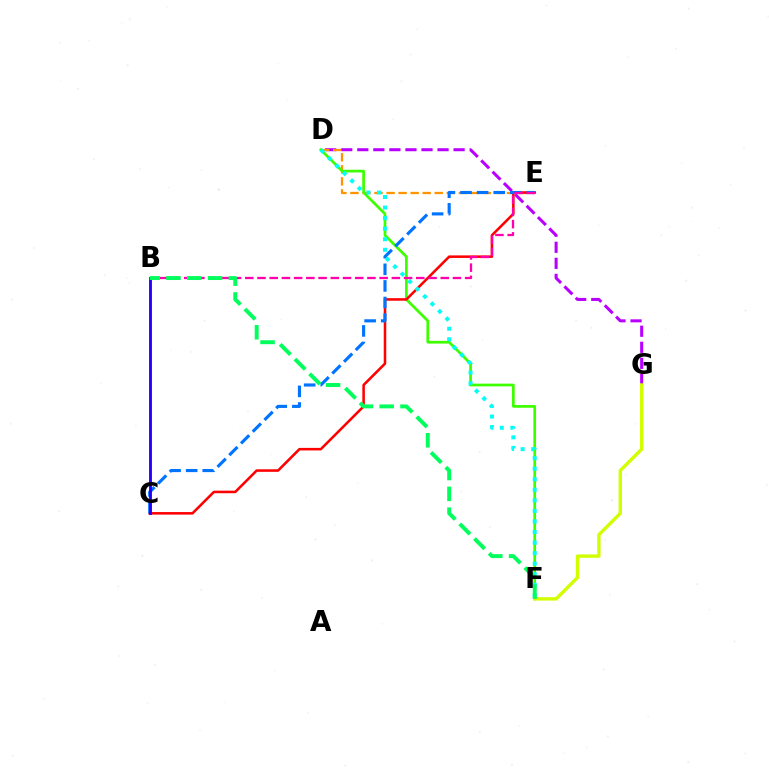{('D', 'G'): [{'color': '#b900ff', 'line_style': 'dashed', 'thickness': 2.18}], ('D', 'E'): [{'color': '#ff9400', 'line_style': 'dashed', 'thickness': 1.64}], ('D', 'F'): [{'color': '#3dff00', 'line_style': 'solid', 'thickness': 1.95}, {'color': '#00fff6', 'line_style': 'dotted', 'thickness': 2.87}], ('C', 'E'): [{'color': '#ff0000', 'line_style': 'solid', 'thickness': 1.84}, {'color': '#0074ff', 'line_style': 'dashed', 'thickness': 2.25}], ('F', 'G'): [{'color': '#d1ff00', 'line_style': 'solid', 'thickness': 2.44}], ('B', 'E'): [{'color': '#ff00ac', 'line_style': 'dashed', 'thickness': 1.66}], ('B', 'C'): [{'color': '#2500ff', 'line_style': 'solid', 'thickness': 2.06}], ('B', 'F'): [{'color': '#00ff5c', 'line_style': 'dashed', 'thickness': 2.83}]}